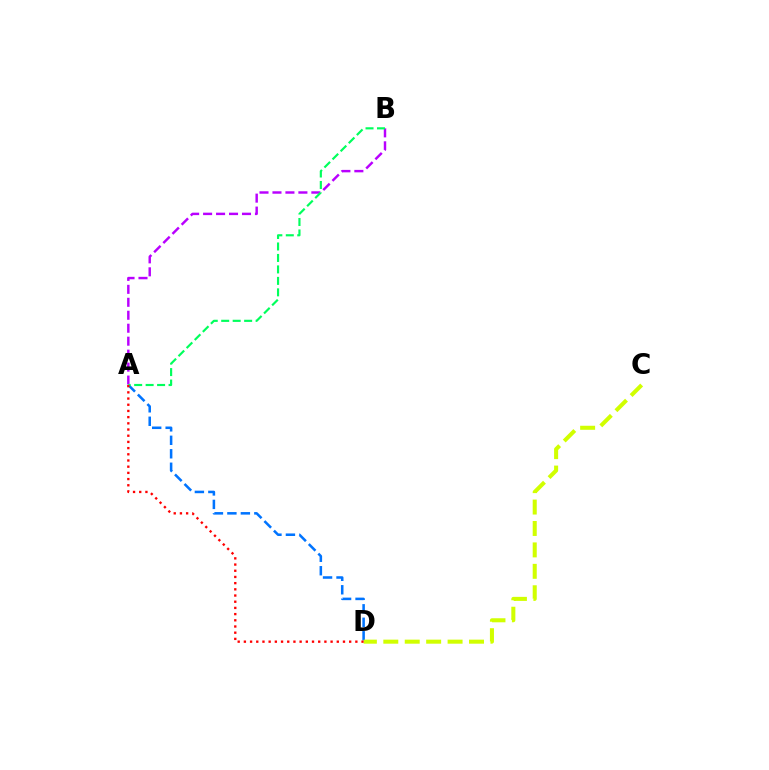{('A', 'D'): [{'color': '#0074ff', 'line_style': 'dashed', 'thickness': 1.83}, {'color': '#ff0000', 'line_style': 'dotted', 'thickness': 1.68}], ('A', 'B'): [{'color': '#b900ff', 'line_style': 'dashed', 'thickness': 1.76}, {'color': '#00ff5c', 'line_style': 'dashed', 'thickness': 1.56}], ('C', 'D'): [{'color': '#d1ff00', 'line_style': 'dashed', 'thickness': 2.91}]}